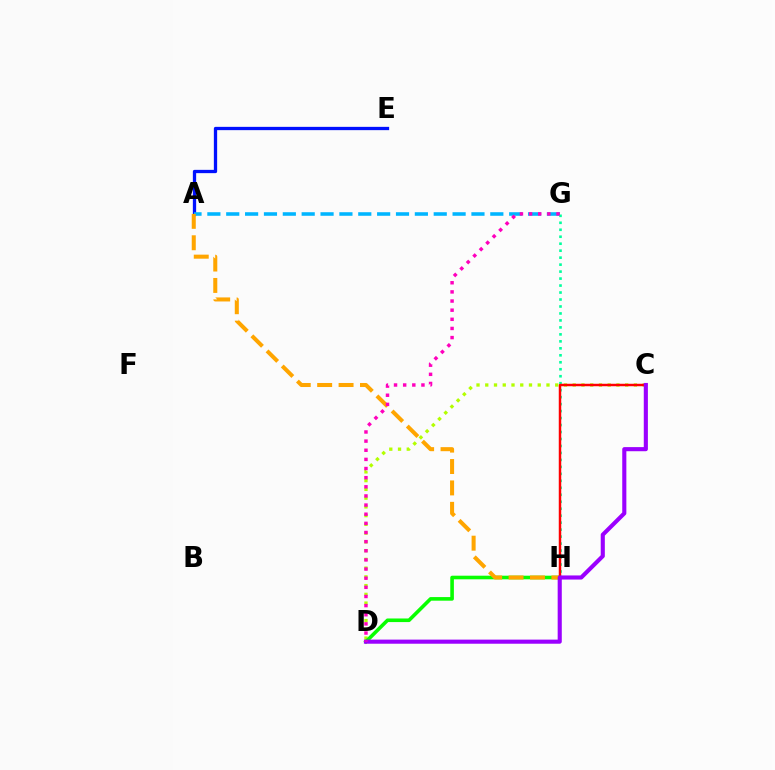{('A', 'E'): [{'color': '#0010ff', 'line_style': 'solid', 'thickness': 2.37}], ('C', 'D'): [{'color': '#b3ff00', 'line_style': 'dotted', 'thickness': 2.38}, {'color': '#9b00ff', 'line_style': 'solid', 'thickness': 2.96}], ('A', 'G'): [{'color': '#00b5ff', 'line_style': 'dashed', 'thickness': 2.56}], ('D', 'H'): [{'color': '#08ff00', 'line_style': 'solid', 'thickness': 2.59}], ('A', 'H'): [{'color': '#ffa500', 'line_style': 'dashed', 'thickness': 2.91}], ('G', 'H'): [{'color': '#00ff9d', 'line_style': 'dotted', 'thickness': 1.89}], ('C', 'H'): [{'color': '#ff0000', 'line_style': 'solid', 'thickness': 1.77}], ('D', 'G'): [{'color': '#ff00bd', 'line_style': 'dotted', 'thickness': 2.48}]}